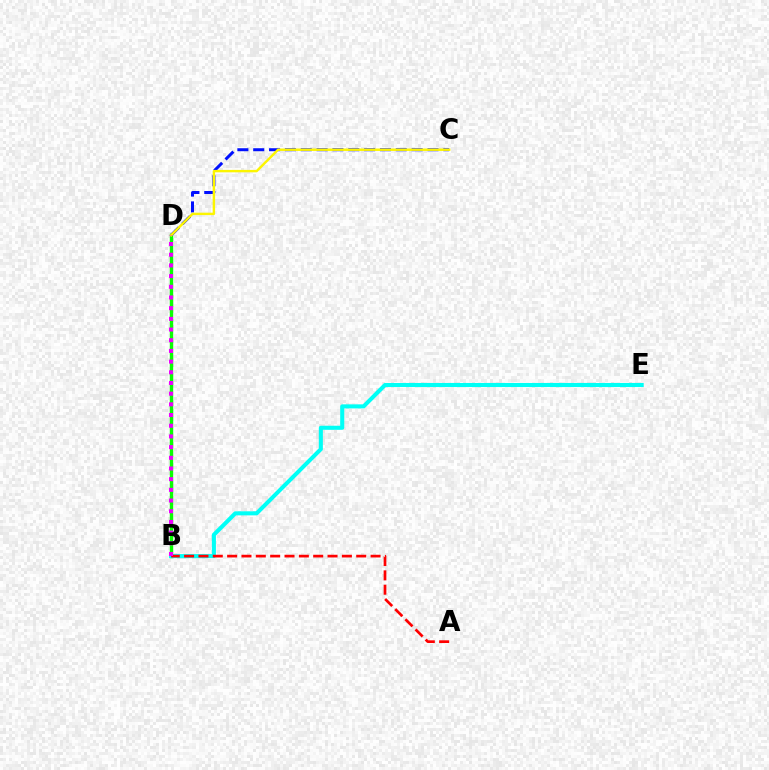{('C', 'D'): [{'color': '#0010ff', 'line_style': 'dashed', 'thickness': 2.15}, {'color': '#fcf500', 'line_style': 'solid', 'thickness': 1.74}], ('B', 'D'): [{'color': '#08ff00', 'line_style': 'solid', 'thickness': 2.45}, {'color': '#ee00ff', 'line_style': 'dotted', 'thickness': 2.9}], ('B', 'E'): [{'color': '#00fff6', 'line_style': 'solid', 'thickness': 2.93}], ('A', 'B'): [{'color': '#ff0000', 'line_style': 'dashed', 'thickness': 1.95}]}